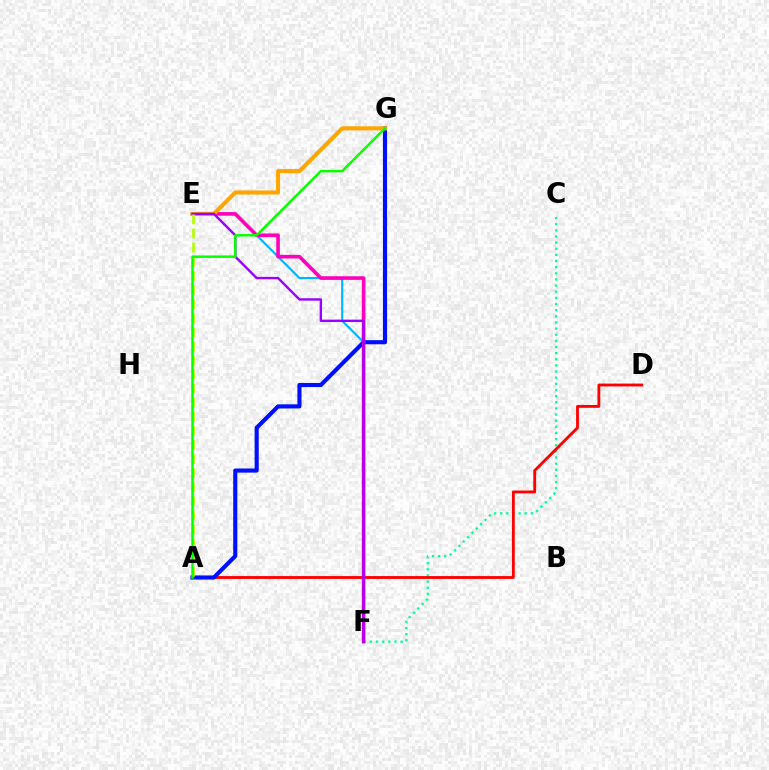{('C', 'F'): [{'color': '#00ff9d', 'line_style': 'dotted', 'thickness': 1.67}], ('E', 'F'): [{'color': '#00b5ff', 'line_style': 'solid', 'thickness': 1.55}, {'color': '#ff00bd', 'line_style': 'solid', 'thickness': 2.62}, {'color': '#9b00ff', 'line_style': 'solid', 'thickness': 1.72}], ('A', 'D'): [{'color': '#ff0000', 'line_style': 'solid', 'thickness': 2.05}], ('A', 'G'): [{'color': '#0010ff', 'line_style': 'solid', 'thickness': 2.98}, {'color': '#08ff00', 'line_style': 'solid', 'thickness': 1.78}], ('E', 'G'): [{'color': '#ffa500', 'line_style': 'solid', 'thickness': 2.93}], ('A', 'E'): [{'color': '#b3ff00', 'line_style': 'dashed', 'thickness': 1.91}]}